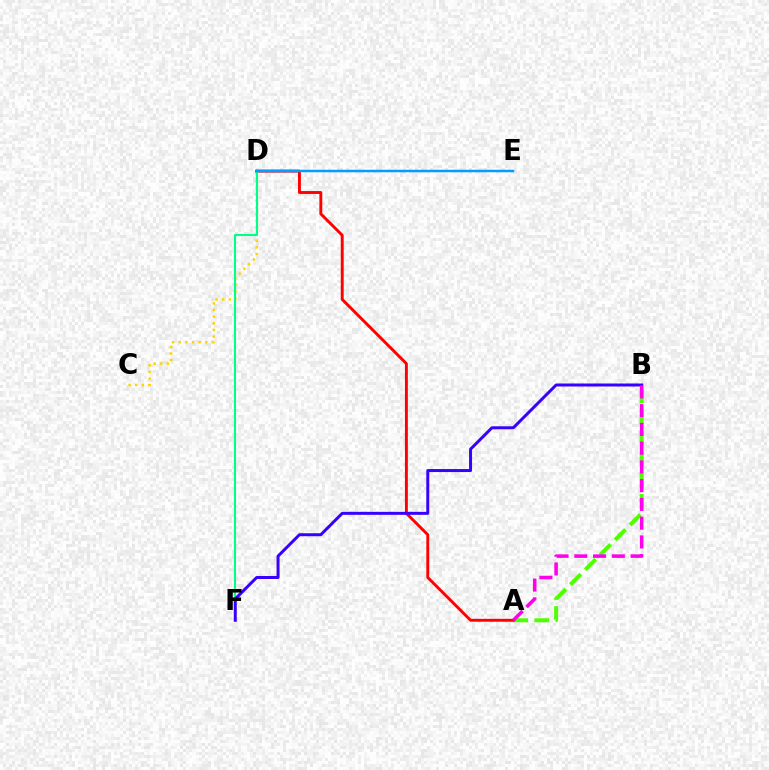{('A', 'B'): [{'color': '#4fff00', 'line_style': 'dashed', 'thickness': 2.86}, {'color': '#ff00ed', 'line_style': 'dashed', 'thickness': 2.55}], ('A', 'D'): [{'color': '#ff0000', 'line_style': 'solid', 'thickness': 2.09}], ('C', 'D'): [{'color': '#ffd500', 'line_style': 'dotted', 'thickness': 1.8}], ('D', 'F'): [{'color': '#00ff86', 'line_style': 'solid', 'thickness': 1.52}], ('D', 'E'): [{'color': '#009eff', 'line_style': 'solid', 'thickness': 1.79}], ('B', 'F'): [{'color': '#3700ff', 'line_style': 'solid', 'thickness': 2.15}]}